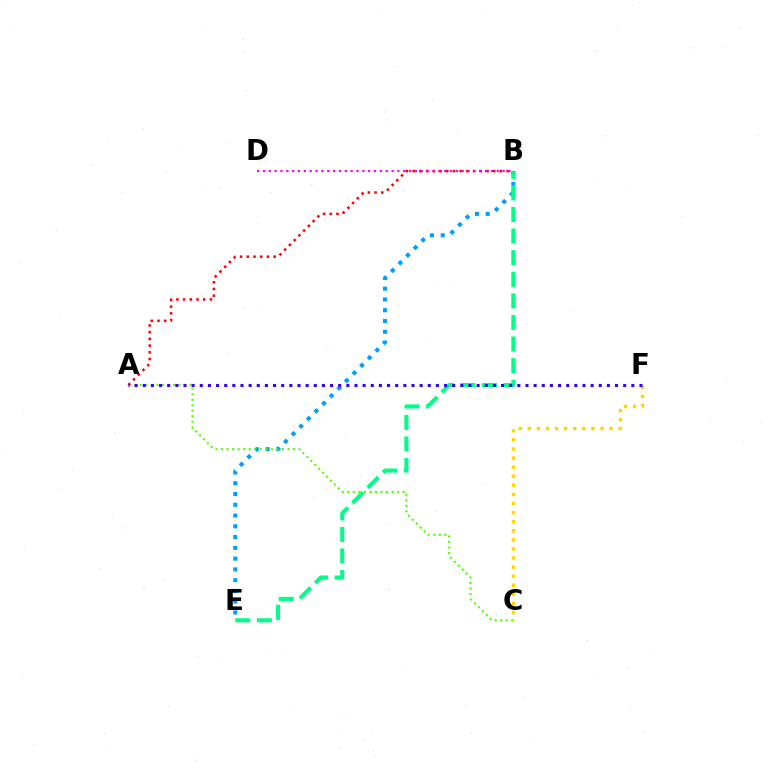{('C', 'F'): [{'color': '#ffd500', 'line_style': 'dotted', 'thickness': 2.47}], ('B', 'E'): [{'color': '#009eff', 'line_style': 'dotted', 'thickness': 2.92}, {'color': '#00ff86', 'line_style': 'dashed', 'thickness': 2.93}], ('A', 'C'): [{'color': '#4fff00', 'line_style': 'dotted', 'thickness': 1.5}], ('A', 'B'): [{'color': '#ff0000', 'line_style': 'dotted', 'thickness': 1.82}], ('A', 'F'): [{'color': '#3700ff', 'line_style': 'dotted', 'thickness': 2.21}], ('B', 'D'): [{'color': '#ff00ed', 'line_style': 'dotted', 'thickness': 1.59}]}